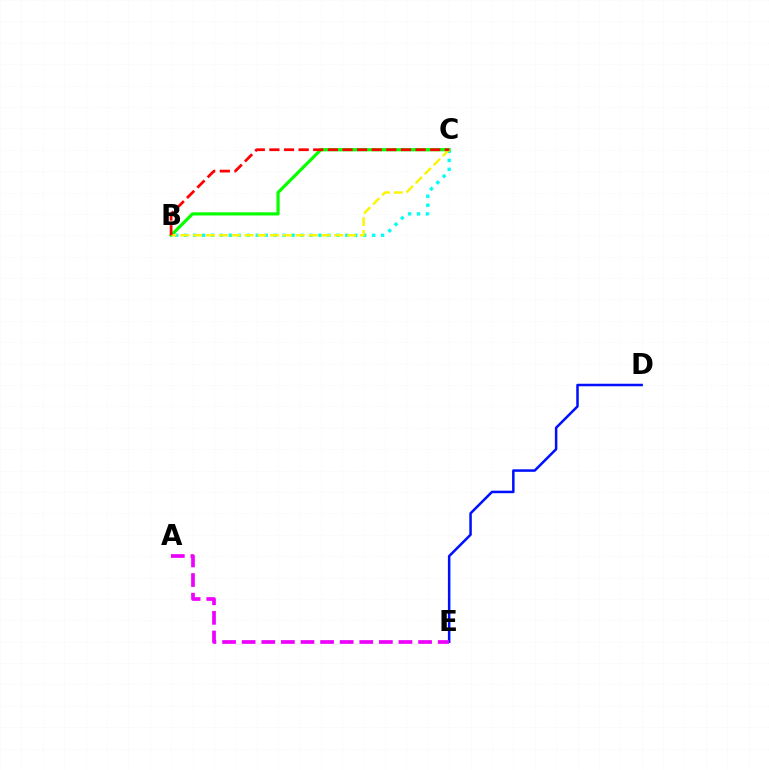{('B', 'C'): [{'color': '#00fff6', 'line_style': 'dotted', 'thickness': 2.43}, {'color': '#08ff00', 'line_style': 'solid', 'thickness': 2.3}, {'color': '#fcf500', 'line_style': 'dashed', 'thickness': 1.74}, {'color': '#ff0000', 'line_style': 'dashed', 'thickness': 1.99}], ('D', 'E'): [{'color': '#0010ff', 'line_style': 'solid', 'thickness': 1.81}], ('A', 'E'): [{'color': '#ee00ff', 'line_style': 'dashed', 'thickness': 2.66}]}